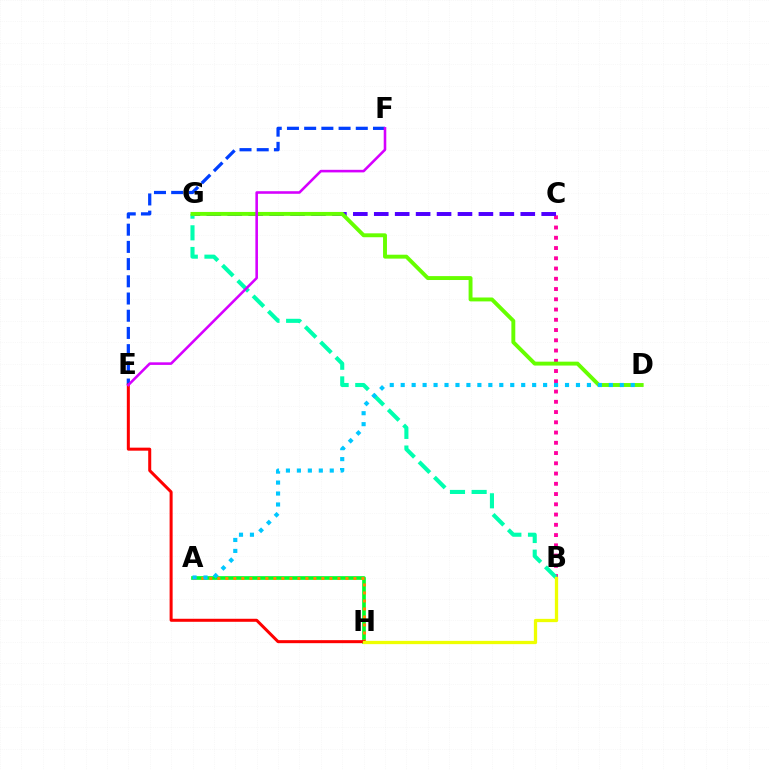{('A', 'H'): [{'color': '#00ff27', 'line_style': 'solid', 'thickness': 2.65}, {'color': '#ff8800', 'line_style': 'dotted', 'thickness': 2.18}], ('E', 'F'): [{'color': '#003fff', 'line_style': 'dashed', 'thickness': 2.34}, {'color': '#d600ff', 'line_style': 'solid', 'thickness': 1.86}], ('B', 'C'): [{'color': '#ff00a0', 'line_style': 'dotted', 'thickness': 2.79}], ('E', 'H'): [{'color': '#ff0000', 'line_style': 'solid', 'thickness': 2.17}], ('C', 'G'): [{'color': '#4f00ff', 'line_style': 'dashed', 'thickness': 2.84}], ('B', 'G'): [{'color': '#00ffaf', 'line_style': 'dashed', 'thickness': 2.94}], ('B', 'H'): [{'color': '#eeff00', 'line_style': 'solid', 'thickness': 2.36}], ('D', 'G'): [{'color': '#66ff00', 'line_style': 'solid', 'thickness': 2.81}], ('A', 'D'): [{'color': '#00c7ff', 'line_style': 'dotted', 'thickness': 2.98}]}